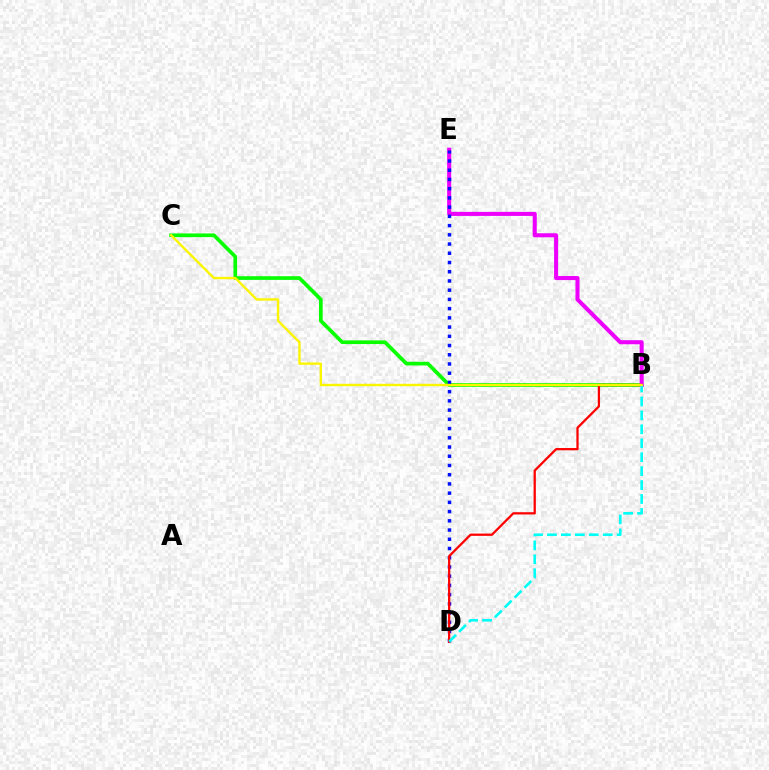{('B', 'C'): [{'color': '#08ff00', 'line_style': 'solid', 'thickness': 2.66}, {'color': '#fcf500', 'line_style': 'solid', 'thickness': 1.7}], ('B', 'E'): [{'color': '#ee00ff', 'line_style': 'solid', 'thickness': 2.92}], ('D', 'E'): [{'color': '#0010ff', 'line_style': 'dotted', 'thickness': 2.51}], ('B', 'D'): [{'color': '#ff0000', 'line_style': 'solid', 'thickness': 1.63}, {'color': '#00fff6', 'line_style': 'dashed', 'thickness': 1.89}]}